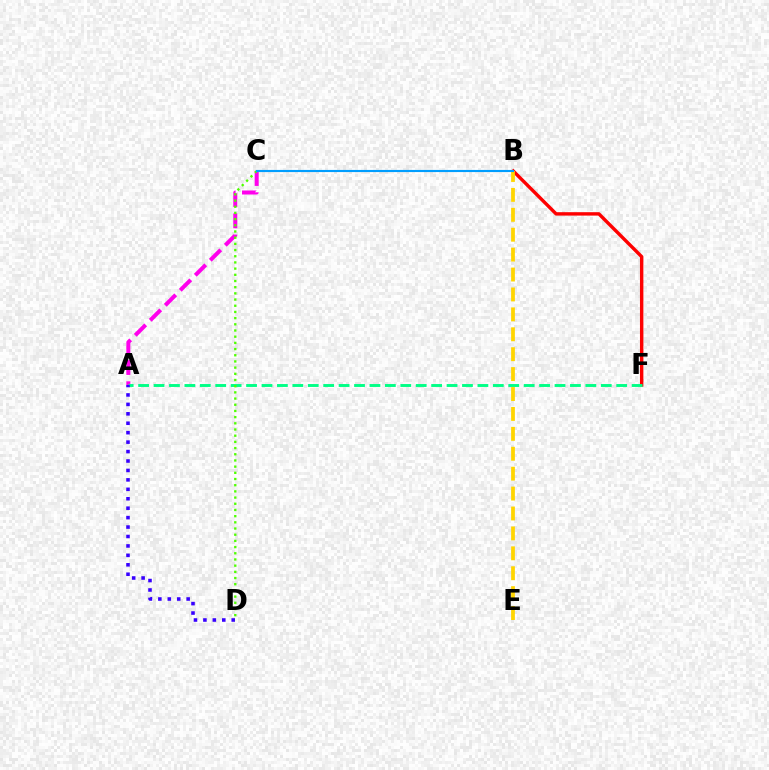{('B', 'F'): [{'color': '#ff0000', 'line_style': 'solid', 'thickness': 2.45}], ('A', 'C'): [{'color': '#ff00ed', 'line_style': 'dashed', 'thickness': 2.88}], ('A', 'F'): [{'color': '#00ff86', 'line_style': 'dashed', 'thickness': 2.1}], ('A', 'D'): [{'color': '#3700ff', 'line_style': 'dotted', 'thickness': 2.56}], ('B', 'E'): [{'color': '#ffd500', 'line_style': 'dashed', 'thickness': 2.71}], ('C', 'D'): [{'color': '#4fff00', 'line_style': 'dotted', 'thickness': 1.68}], ('B', 'C'): [{'color': '#009eff', 'line_style': 'solid', 'thickness': 1.54}]}